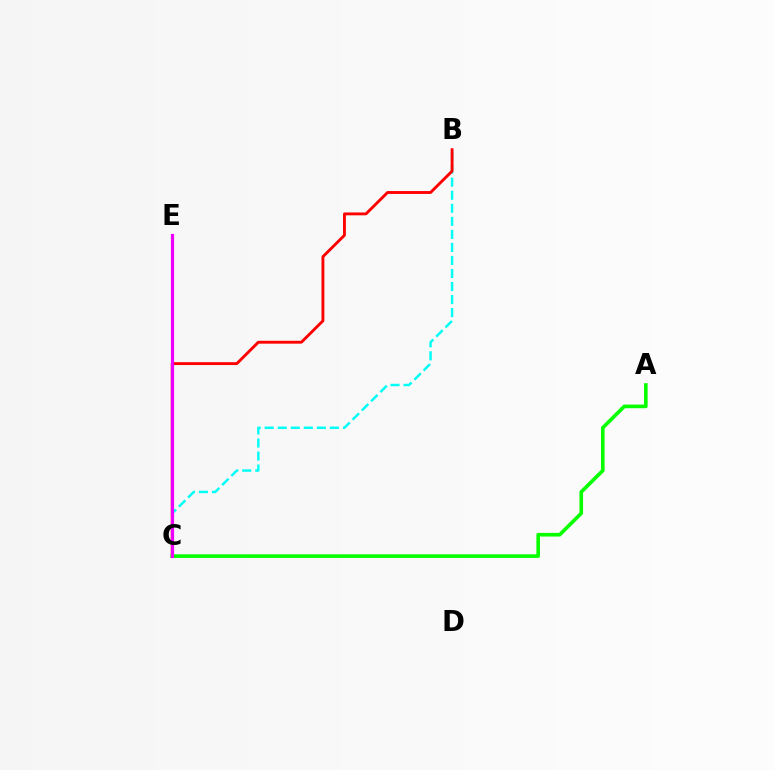{('B', 'C'): [{'color': '#00fff6', 'line_style': 'dashed', 'thickness': 1.77}, {'color': '#ff0000', 'line_style': 'solid', 'thickness': 2.07}], ('C', 'E'): [{'color': '#0010ff', 'line_style': 'solid', 'thickness': 1.98}, {'color': '#fcf500', 'line_style': 'dotted', 'thickness': 2.01}, {'color': '#ee00ff', 'line_style': 'solid', 'thickness': 2.3}], ('A', 'C'): [{'color': '#08ff00', 'line_style': 'solid', 'thickness': 2.62}]}